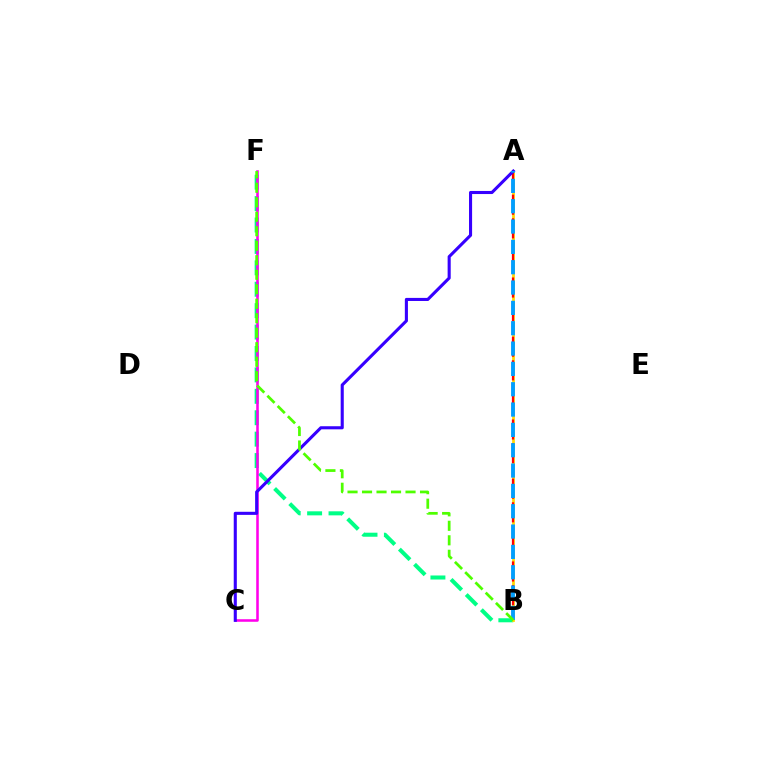{('B', 'F'): [{'color': '#00ff86', 'line_style': 'dashed', 'thickness': 2.91}, {'color': '#4fff00', 'line_style': 'dashed', 'thickness': 1.97}], ('C', 'F'): [{'color': '#ff00ed', 'line_style': 'solid', 'thickness': 1.84}], ('A', 'B'): [{'color': '#ffd500', 'line_style': 'solid', 'thickness': 1.98}, {'color': '#ff0000', 'line_style': 'dashed', 'thickness': 1.61}, {'color': '#009eff', 'line_style': 'dashed', 'thickness': 2.76}], ('A', 'C'): [{'color': '#3700ff', 'line_style': 'solid', 'thickness': 2.22}]}